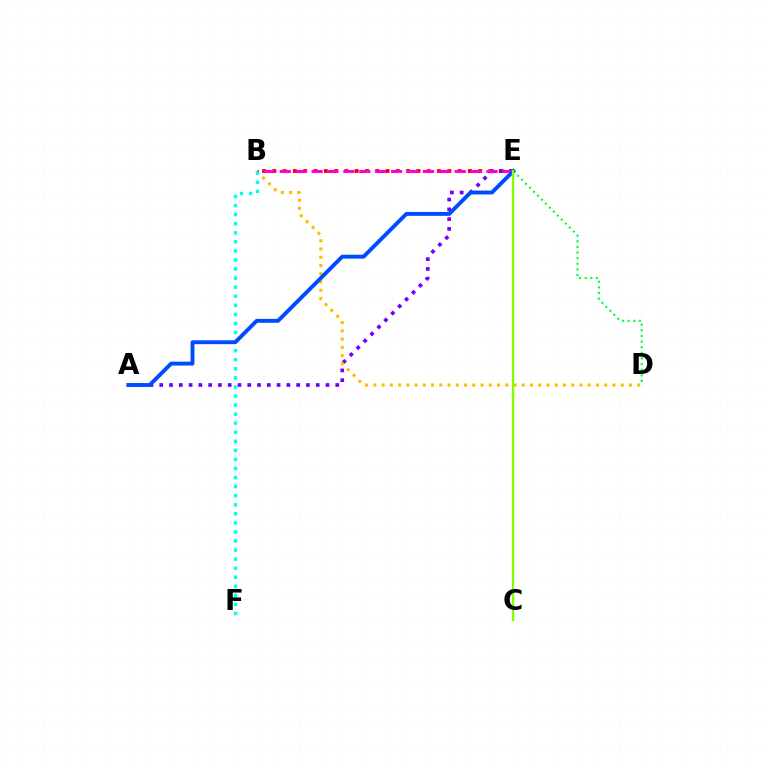{('B', 'E'): [{'color': '#ff0000', 'line_style': 'dotted', 'thickness': 2.8}, {'color': '#ff00cf', 'line_style': 'dashed', 'thickness': 2.16}], ('A', 'E'): [{'color': '#7200ff', 'line_style': 'dotted', 'thickness': 2.66}, {'color': '#004bff', 'line_style': 'solid', 'thickness': 2.81}], ('B', 'D'): [{'color': '#ffbd00', 'line_style': 'dotted', 'thickness': 2.24}], ('D', 'E'): [{'color': '#00ff39', 'line_style': 'dotted', 'thickness': 1.53}], ('B', 'F'): [{'color': '#00fff6', 'line_style': 'dotted', 'thickness': 2.46}], ('C', 'E'): [{'color': '#84ff00', 'line_style': 'solid', 'thickness': 1.68}]}